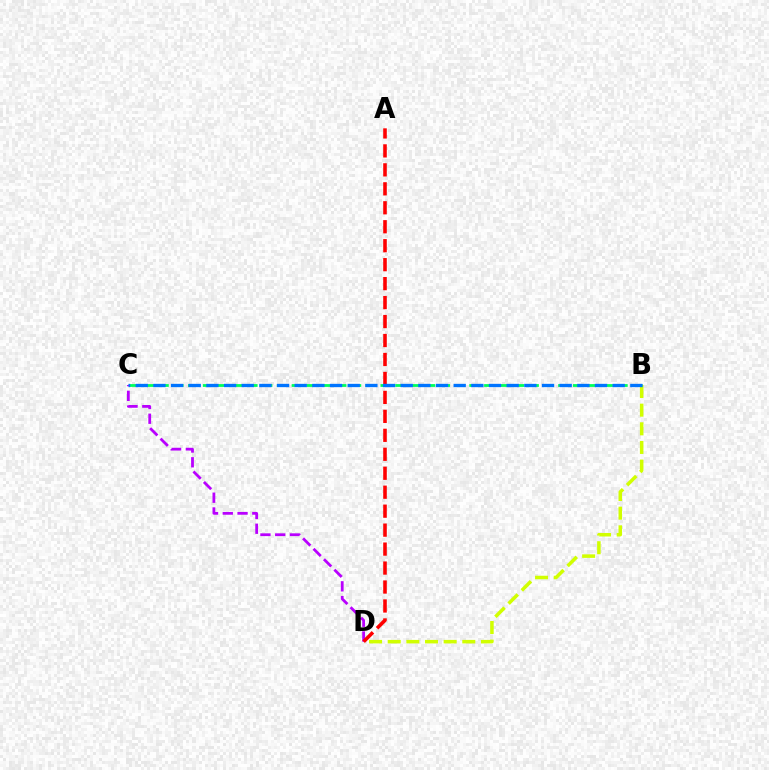{('B', 'D'): [{'color': '#d1ff00', 'line_style': 'dashed', 'thickness': 2.53}], ('B', 'C'): [{'color': '#00ff5c', 'line_style': 'dashed', 'thickness': 2.01}, {'color': '#0074ff', 'line_style': 'dashed', 'thickness': 2.4}], ('C', 'D'): [{'color': '#b900ff', 'line_style': 'dashed', 'thickness': 2.01}], ('A', 'D'): [{'color': '#ff0000', 'line_style': 'dashed', 'thickness': 2.58}]}